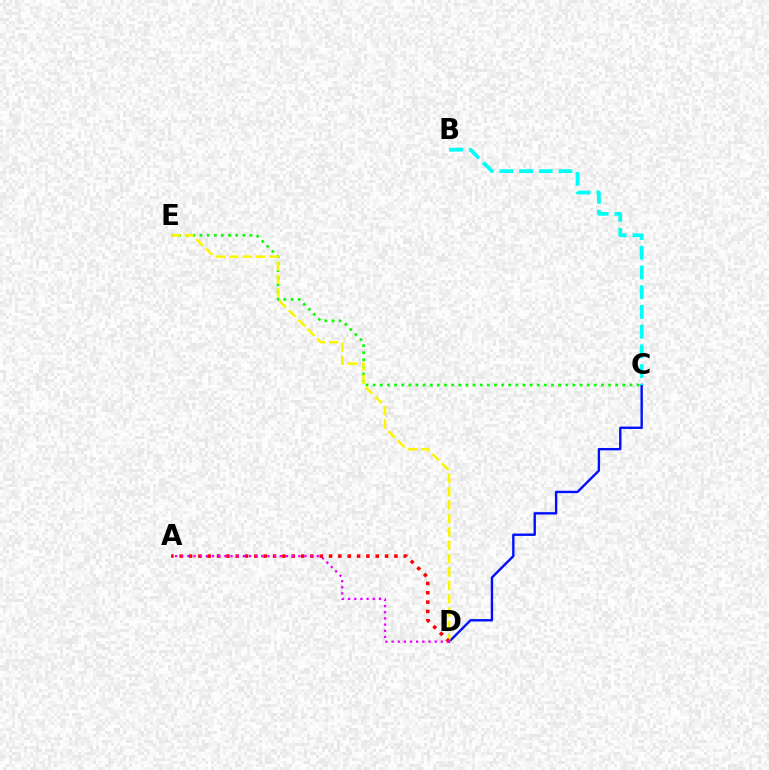{('C', 'D'): [{'color': '#0010ff', 'line_style': 'solid', 'thickness': 1.71}], ('C', 'E'): [{'color': '#08ff00', 'line_style': 'dotted', 'thickness': 1.94}], ('D', 'E'): [{'color': '#fcf500', 'line_style': 'dashed', 'thickness': 1.82}], ('A', 'D'): [{'color': '#ff0000', 'line_style': 'dotted', 'thickness': 2.54}, {'color': '#ee00ff', 'line_style': 'dotted', 'thickness': 1.67}], ('B', 'C'): [{'color': '#00fff6', 'line_style': 'dashed', 'thickness': 2.68}]}